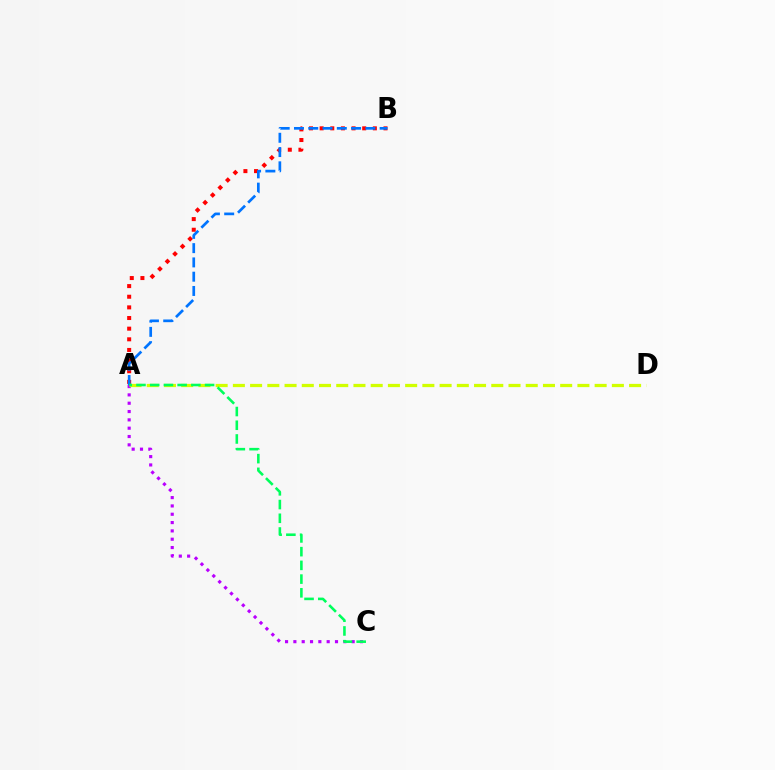{('A', 'B'): [{'color': '#ff0000', 'line_style': 'dotted', 'thickness': 2.89}, {'color': '#0074ff', 'line_style': 'dashed', 'thickness': 1.94}], ('A', 'C'): [{'color': '#b900ff', 'line_style': 'dotted', 'thickness': 2.26}, {'color': '#00ff5c', 'line_style': 'dashed', 'thickness': 1.86}], ('A', 'D'): [{'color': '#d1ff00', 'line_style': 'dashed', 'thickness': 2.34}]}